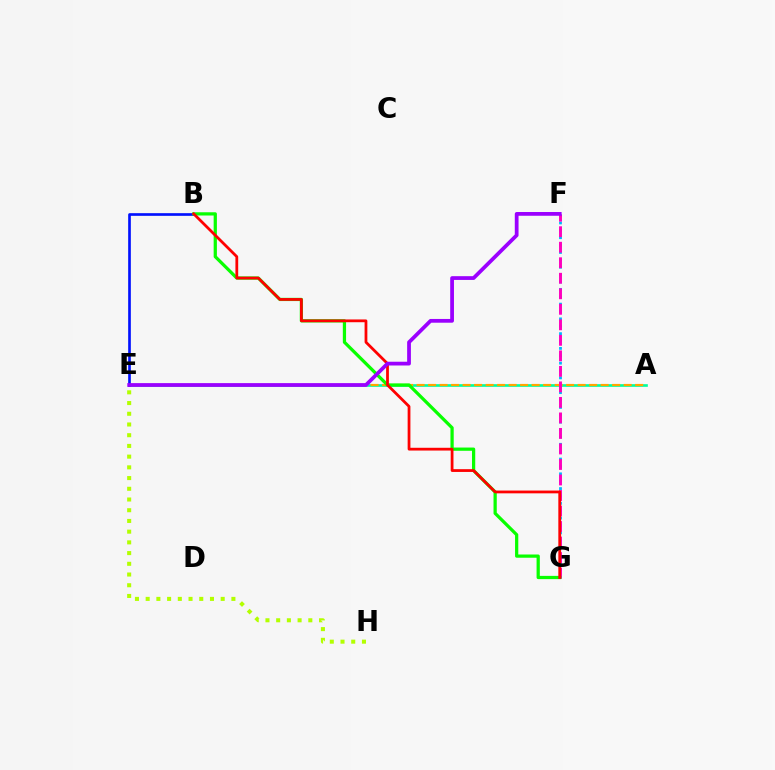{('A', 'E'): [{'color': '#00ff9d', 'line_style': 'solid', 'thickness': 1.91}, {'color': '#ffa500', 'line_style': 'dashed', 'thickness': 1.56}], ('F', 'G'): [{'color': '#00b5ff', 'line_style': 'dotted', 'thickness': 2.0}, {'color': '#ff00bd', 'line_style': 'dashed', 'thickness': 2.11}], ('E', 'H'): [{'color': '#b3ff00', 'line_style': 'dotted', 'thickness': 2.91}], ('B', 'E'): [{'color': '#0010ff', 'line_style': 'solid', 'thickness': 1.92}], ('B', 'G'): [{'color': '#08ff00', 'line_style': 'solid', 'thickness': 2.33}, {'color': '#ff0000', 'line_style': 'solid', 'thickness': 2.0}], ('E', 'F'): [{'color': '#9b00ff', 'line_style': 'solid', 'thickness': 2.71}]}